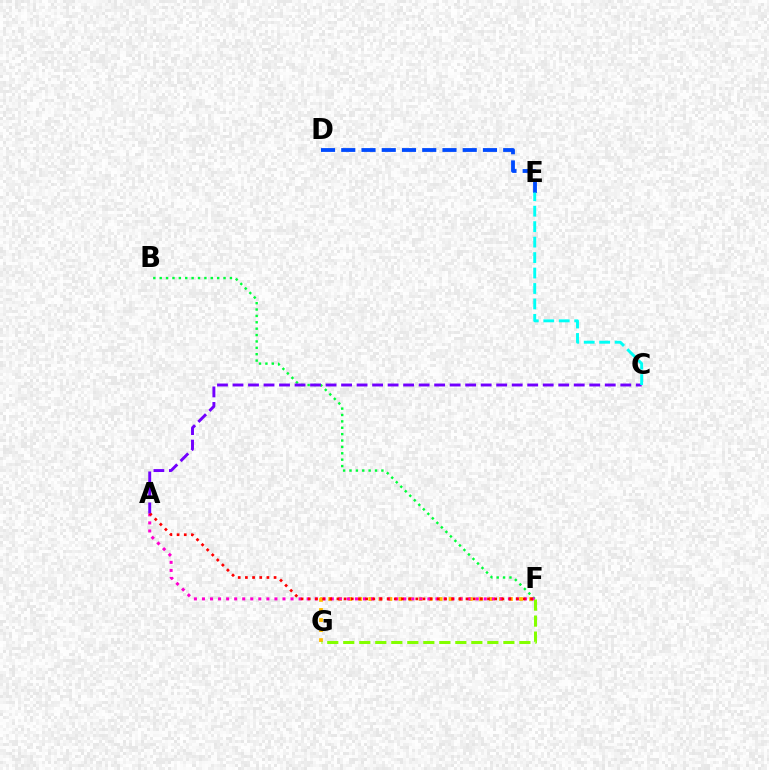{('F', 'G'): [{'color': '#ffbd00', 'line_style': 'dotted', 'thickness': 2.73}, {'color': '#84ff00', 'line_style': 'dashed', 'thickness': 2.17}], ('B', 'F'): [{'color': '#00ff39', 'line_style': 'dotted', 'thickness': 1.73}], ('A', 'F'): [{'color': '#ff00cf', 'line_style': 'dotted', 'thickness': 2.19}, {'color': '#ff0000', 'line_style': 'dotted', 'thickness': 1.95}], ('A', 'C'): [{'color': '#7200ff', 'line_style': 'dashed', 'thickness': 2.11}], ('D', 'E'): [{'color': '#004bff', 'line_style': 'dashed', 'thickness': 2.75}], ('C', 'E'): [{'color': '#00fff6', 'line_style': 'dashed', 'thickness': 2.1}]}